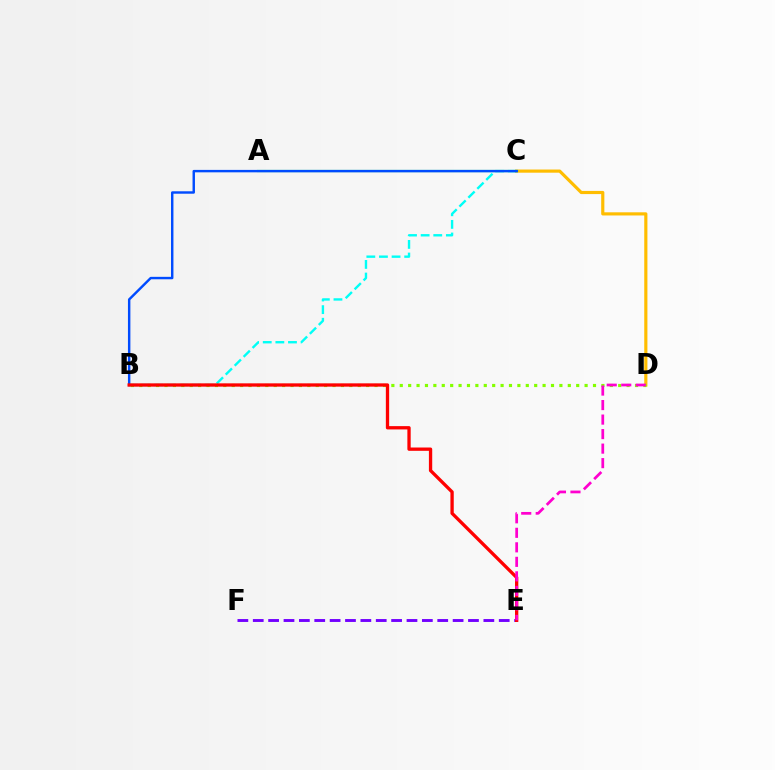{('C', 'D'): [{'color': '#ffbd00', 'line_style': 'solid', 'thickness': 2.28}], ('B', 'C'): [{'color': '#00fff6', 'line_style': 'dashed', 'thickness': 1.71}, {'color': '#004bff', 'line_style': 'solid', 'thickness': 1.75}], ('A', 'C'): [{'color': '#00ff39', 'line_style': 'solid', 'thickness': 1.54}], ('B', 'D'): [{'color': '#84ff00', 'line_style': 'dotted', 'thickness': 2.28}], ('E', 'F'): [{'color': '#7200ff', 'line_style': 'dashed', 'thickness': 2.09}], ('B', 'E'): [{'color': '#ff0000', 'line_style': 'solid', 'thickness': 2.38}], ('D', 'E'): [{'color': '#ff00cf', 'line_style': 'dashed', 'thickness': 1.97}]}